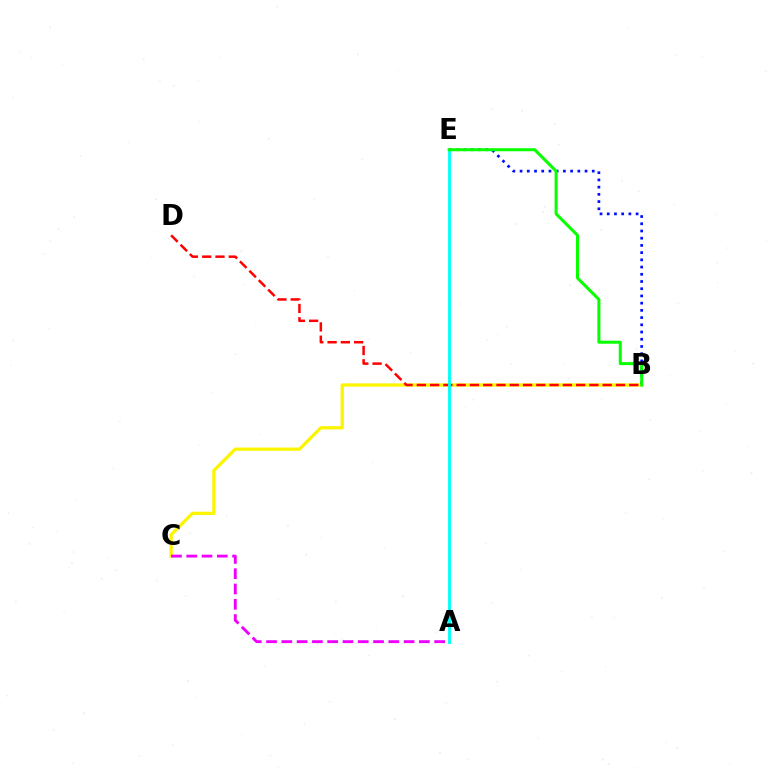{('B', 'C'): [{'color': '#fcf500', 'line_style': 'solid', 'thickness': 2.34}], ('A', 'C'): [{'color': '#ee00ff', 'line_style': 'dashed', 'thickness': 2.08}], ('B', 'E'): [{'color': '#0010ff', 'line_style': 'dotted', 'thickness': 1.96}, {'color': '#08ff00', 'line_style': 'solid', 'thickness': 2.18}], ('B', 'D'): [{'color': '#ff0000', 'line_style': 'dashed', 'thickness': 1.8}], ('A', 'E'): [{'color': '#00fff6', 'line_style': 'solid', 'thickness': 2.06}]}